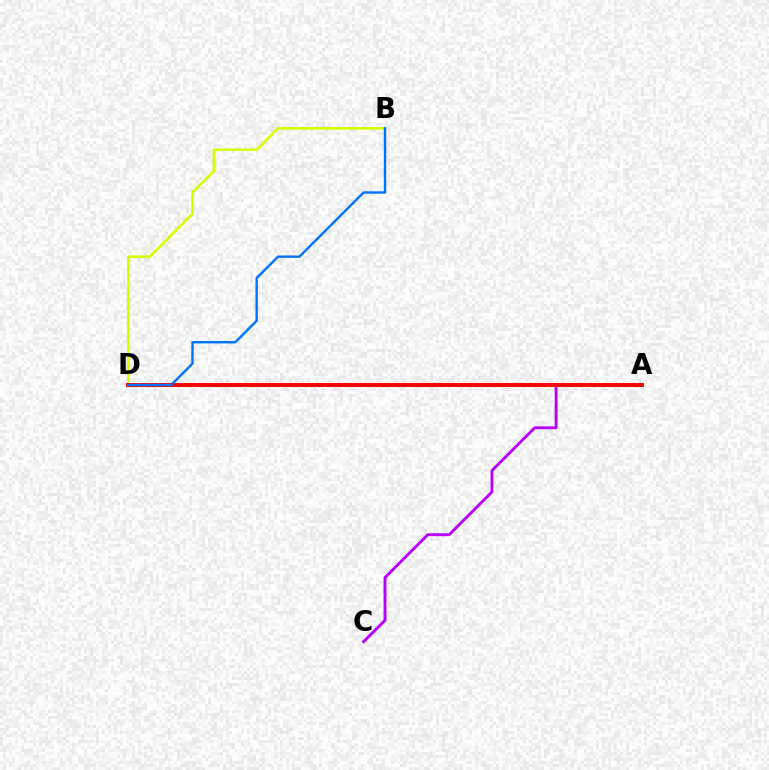{('A', 'C'): [{'color': '#b900ff', 'line_style': 'solid', 'thickness': 2.08}], ('A', 'D'): [{'color': '#00ff5c', 'line_style': 'solid', 'thickness': 2.6}, {'color': '#ff0000', 'line_style': 'solid', 'thickness': 2.82}], ('B', 'D'): [{'color': '#d1ff00', 'line_style': 'solid', 'thickness': 1.85}, {'color': '#0074ff', 'line_style': 'solid', 'thickness': 1.73}]}